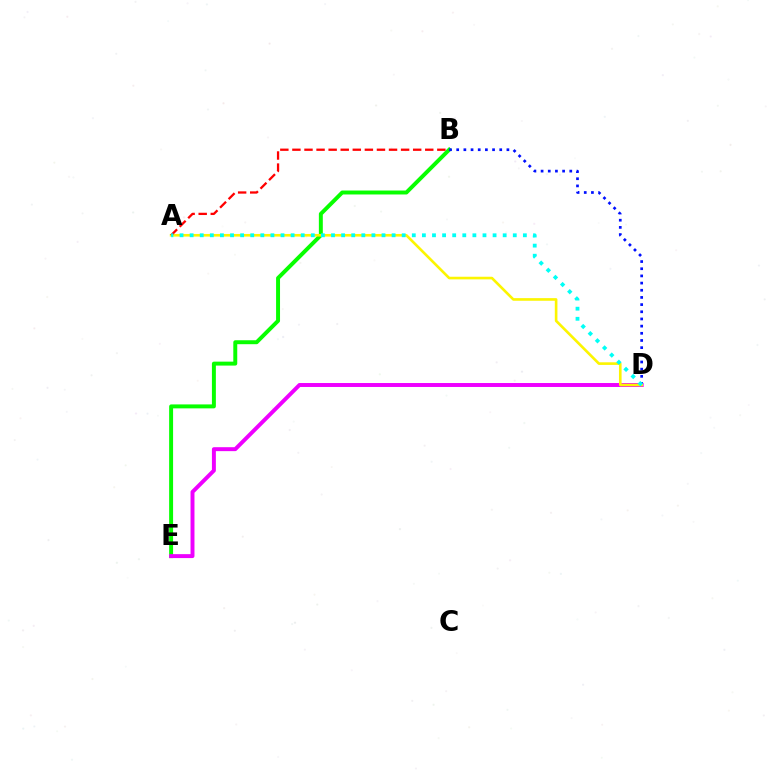{('B', 'E'): [{'color': '#08ff00', 'line_style': 'solid', 'thickness': 2.84}], ('D', 'E'): [{'color': '#ee00ff', 'line_style': 'solid', 'thickness': 2.84}], ('B', 'D'): [{'color': '#0010ff', 'line_style': 'dotted', 'thickness': 1.95}], ('A', 'D'): [{'color': '#fcf500', 'line_style': 'solid', 'thickness': 1.89}, {'color': '#00fff6', 'line_style': 'dotted', 'thickness': 2.74}], ('A', 'B'): [{'color': '#ff0000', 'line_style': 'dashed', 'thickness': 1.64}]}